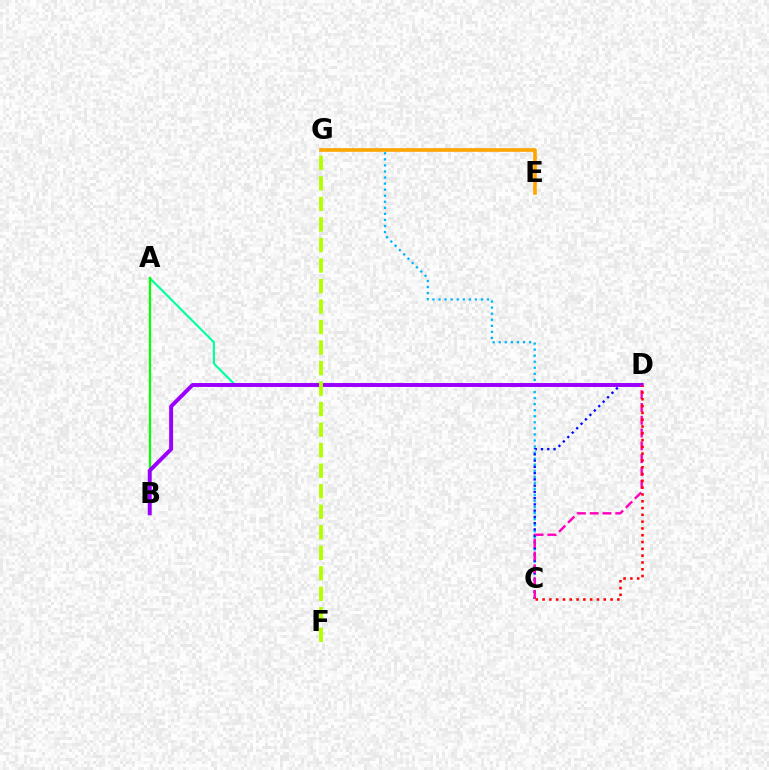{('C', 'G'): [{'color': '#00b5ff', 'line_style': 'dotted', 'thickness': 1.65}], ('C', 'D'): [{'color': '#0010ff', 'line_style': 'dotted', 'thickness': 1.7}, {'color': '#ff00bd', 'line_style': 'dashed', 'thickness': 1.74}, {'color': '#ff0000', 'line_style': 'dotted', 'thickness': 1.85}], ('A', 'D'): [{'color': '#00ff9d', 'line_style': 'solid', 'thickness': 1.53}], ('A', 'B'): [{'color': '#08ff00', 'line_style': 'solid', 'thickness': 1.61}], ('B', 'D'): [{'color': '#9b00ff', 'line_style': 'solid', 'thickness': 2.83}], ('E', 'G'): [{'color': '#ffa500', 'line_style': 'solid', 'thickness': 2.62}], ('F', 'G'): [{'color': '#b3ff00', 'line_style': 'dashed', 'thickness': 2.79}]}